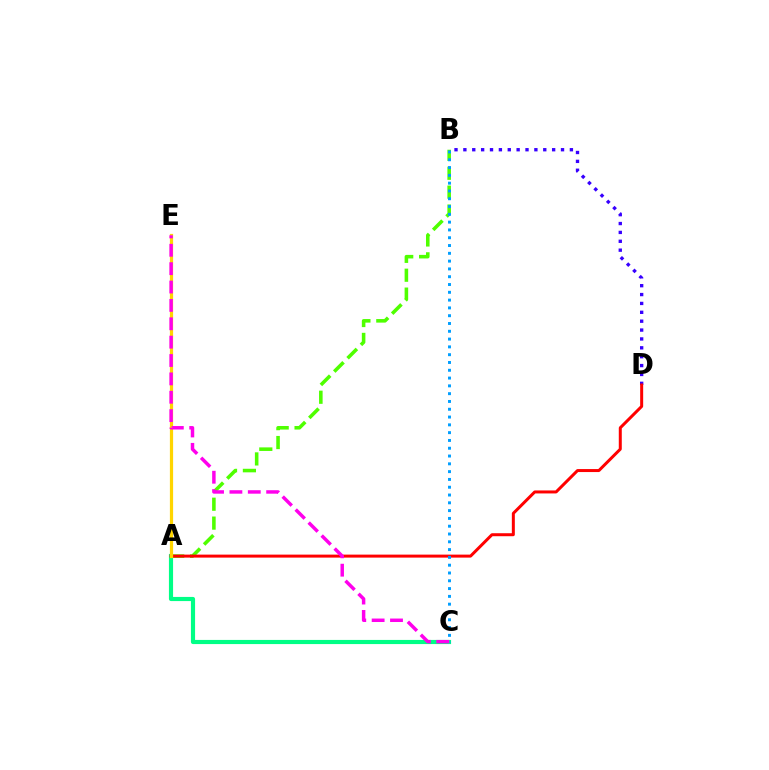{('A', 'C'): [{'color': '#00ff86', 'line_style': 'solid', 'thickness': 2.99}], ('B', 'D'): [{'color': '#3700ff', 'line_style': 'dotted', 'thickness': 2.41}], ('A', 'B'): [{'color': '#4fff00', 'line_style': 'dashed', 'thickness': 2.57}], ('A', 'D'): [{'color': '#ff0000', 'line_style': 'solid', 'thickness': 2.16}], ('A', 'E'): [{'color': '#ffd500', 'line_style': 'solid', 'thickness': 2.32}], ('B', 'C'): [{'color': '#009eff', 'line_style': 'dotted', 'thickness': 2.12}], ('C', 'E'): [{'color': '#ff00ed', 'line_style': 'dashed', 'thickness': 2.5}]}